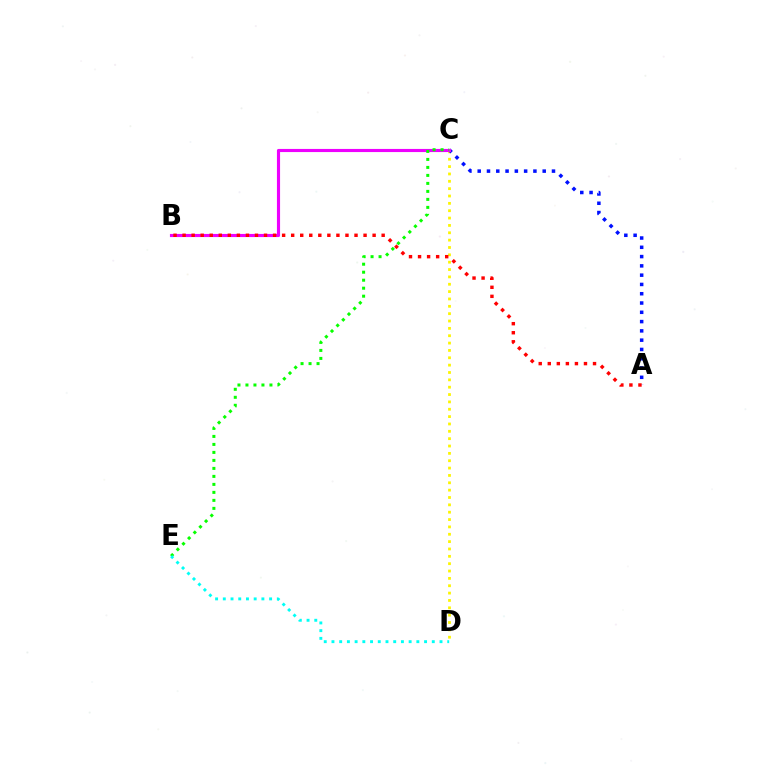{('C', 'D'): [{'color': '#fcf500', 'line_style': 'dotted', 'thickness': 2.0}], ('A', 'C'): [{'color': '#0010ff', 'line_style': 'dotted', 'thickness': 2.52}], ('B', 'C'): [{'color': '#ee00ff', 'line_style': 'solid', 'thickness': 2.26}], ('C', 'E'): [{'color': '#08ff00', 'line_style': 'dotted', 'thickness': 2.17}], ('D', 'E'): [{'color': '#00fff6', 'line_style': 'dotted', 'thickness': 2.1}], ('A', 'B'): [{'color': '#ff0000', 'line_style': 'dotted', 'thickness': 2.46}]}